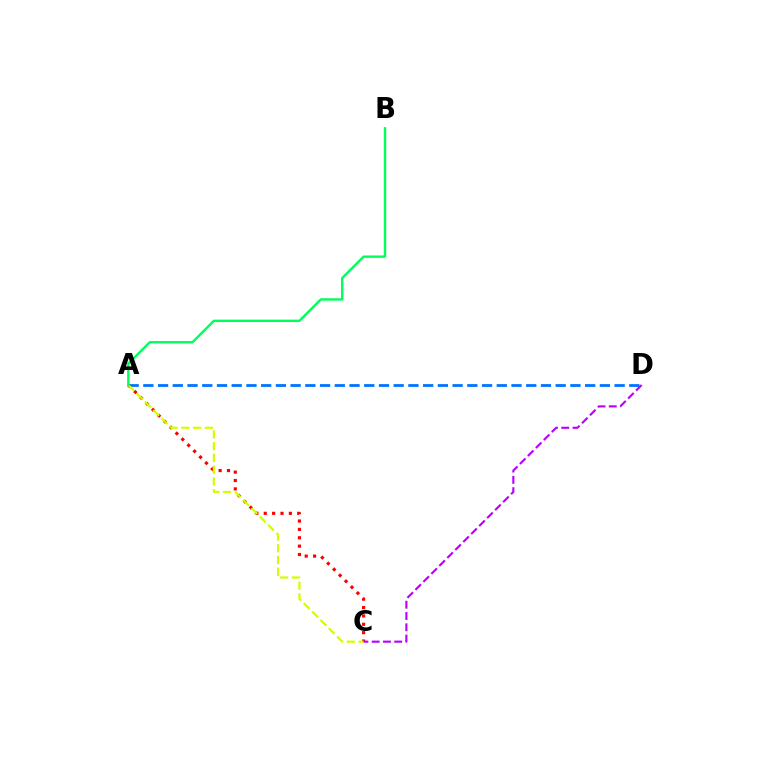{('A', 'D'): [{'color': '#0074ff', 'line_style': 'dashed', 'thickness': 2.0}], ('A', 'C'): [{'color': '#ff0000', 'line_style': 'dotted', 'thickness': 2.28}, {'color': '#d1ff00', 'line_style': 'dashed', 'thickness': 1.6}], ('A', 'B'): [{'color': '#00ff5c', 'line_style': 'solid', 'thickness': 1.72}], ('C', 'D'): [{'color': '#b900ff', 'line_style': 'dashed', 'thickness': 1.53}]}